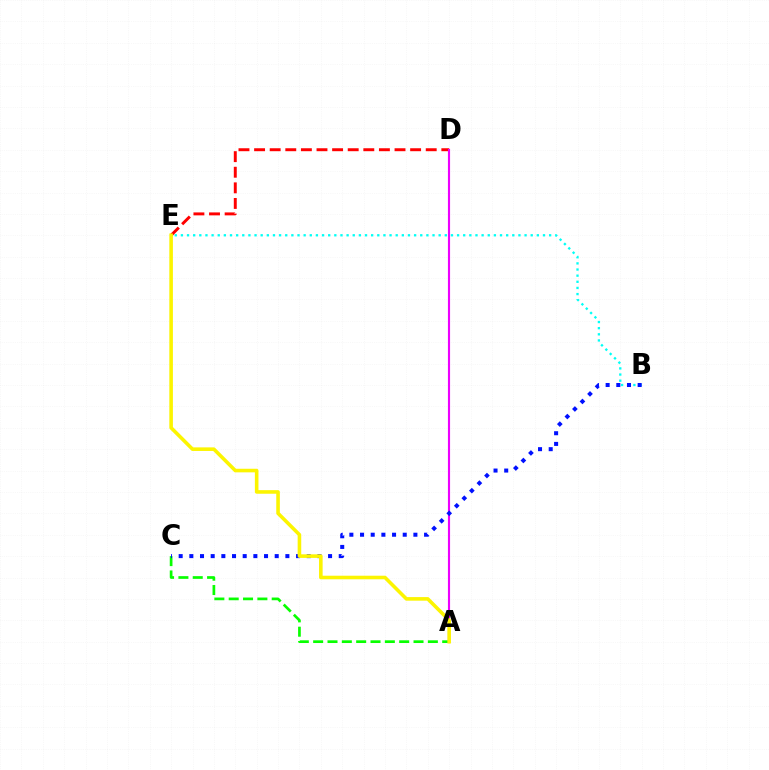{('B', 'E'): [{'color': '#00fff6', 'line_style': 'dotted', 'thickness': 1.67}], ('D', 'E'): [{'color': '#ff0000', 'line_style': 'dashed', 'thickness': 2.12}], ('A', 'C'): [{'color': '#08ff00', 'line_style': 'dashed', 'thickness': 1.95}], ('A', 'D'): [{'color': '#ee00ff', 'line_style': 'solid', 'thickness': 1.54}], ('B', 'C'): [{'color': '#0010ff', 'line_style': 'dotted', 'thickness': 2.9}], ('A', 'E'): [{'color': '#fcf500', 'line_style': 'solid', 'thickness': 2.58}]}